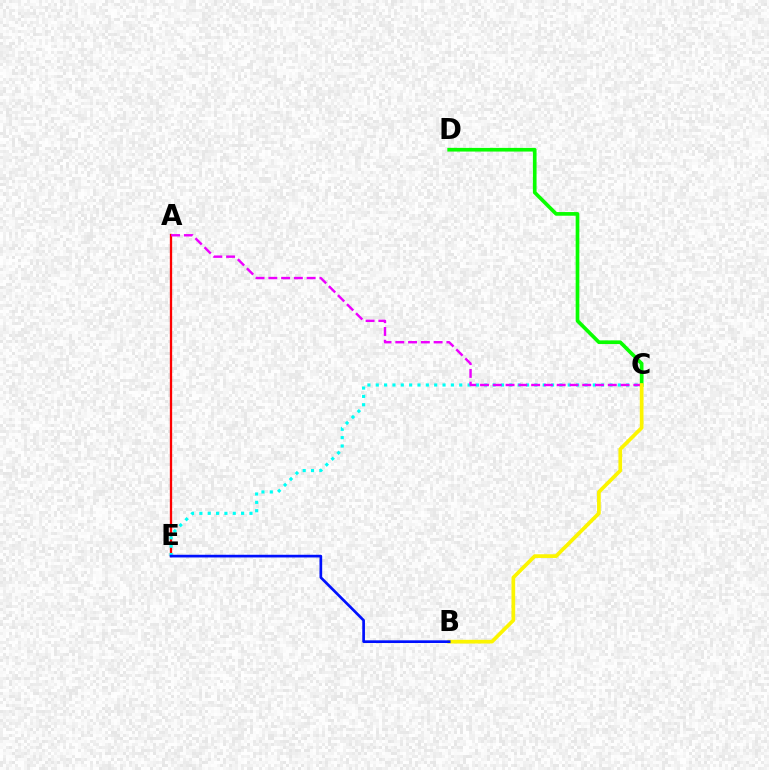{('A', 'E'): [{'color': '#ff0000', 'line_style': 'solid', 'thickness': 1.66}], ('C', 'D'): [{'color': '#08ff00', 'line_style': 'solid', 'thickness': 2.64}], ('C', 'E'): [{'color': '#00fff6', 'line_style': 'dotted', 'thickness': 2.27}], ('A', 'C'): [{'color': '#ee00ff', 'line_style': 'dashed', 'thickness': 1.74}], ('B', 'C'): [{'color': '#fcf500', 'line_style': 'solid', 'thickness': 2.67}], ('B', 'E'): [{'color': '#0010ff', 'line_style': 'solid', 'thickness': 1.94}]}